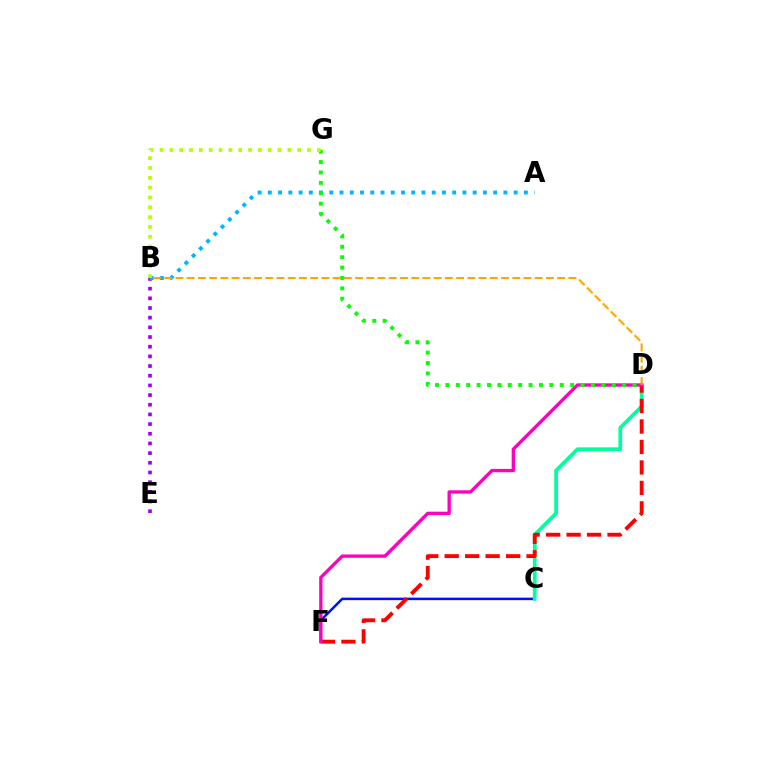{('C', 'F'): [{'color': '#0010ff', 'line_style': 'solid', 'thickness': 1.81}], ('B', 'E'): [{'color': '#9b00ff', 'line_style': 'dotted', 'thickness': 2.63}], ('C', 'D'): [{'color': '#00ff9d', 'line_style': 'solid', 'thickness': 2.67}], ('A', 'B'): [{'color': '#00b5ff', 'line_style': 'dotted', 'thickness': 2.78}], ('D', 'F'): [{'color': '#ff0000', 'line_style': 'dashed', 'thickness': 2.78}, {'color': '#ff00bd', 'line_style': 'solid', 'thickness': 2.39}], ('B', 'D'): [{'color': '#ffa500', 'line_style': 'dashed', 'thickness': 1.53}], ('D', 'G'): [{'color': '#08ff00', 'line_style': 'dotted', 'thickness': 2.82}], ('B', 'G'): [{'color': '#b3ff00', 'line_style': 'dotted', 'thickness': 2.67}]}